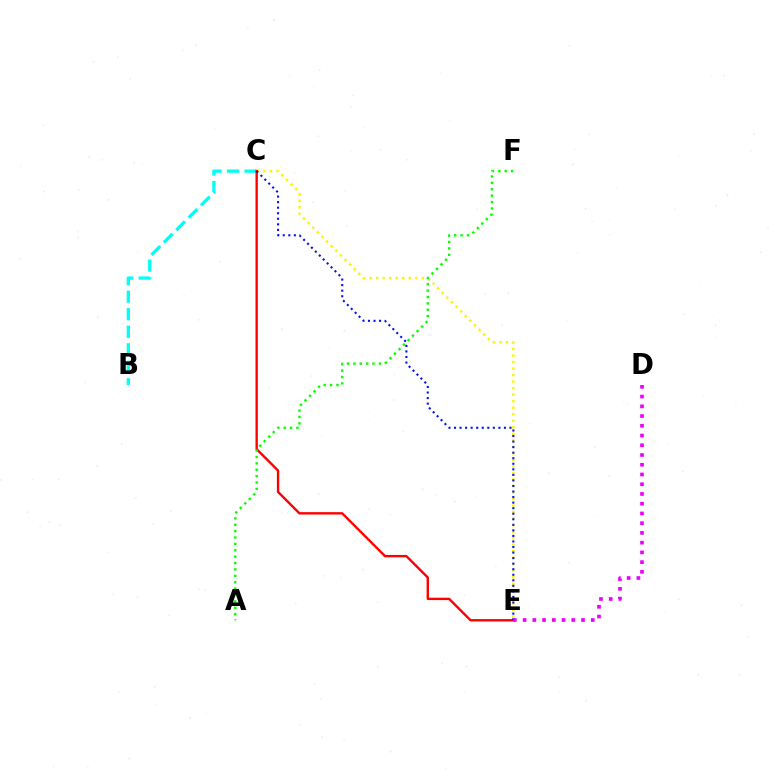{('B', 'C'): [{'color': '#00fff6', 'line_style': 'dashed', 'thickness': 2.38}], ('C', 'E'): [{'color': '#fcf500', 'line_style': 'dotted', 'thickness': 1.77}, {'color': '#ff0000', 'line_style': 'solid', 'thickness': 1.72}, {'color': '#0010ff', 'line_style': 'dotted', 'thickness': 1.51}], ('A', 'F'): [{'color': '#08ff00', 'line_style': 'dotted', 'thickness': 1.73}], ('D', 'E'): [{'color': '#ee00ff', 'line_style': 'dotted', 'thickness': 2.65}]}